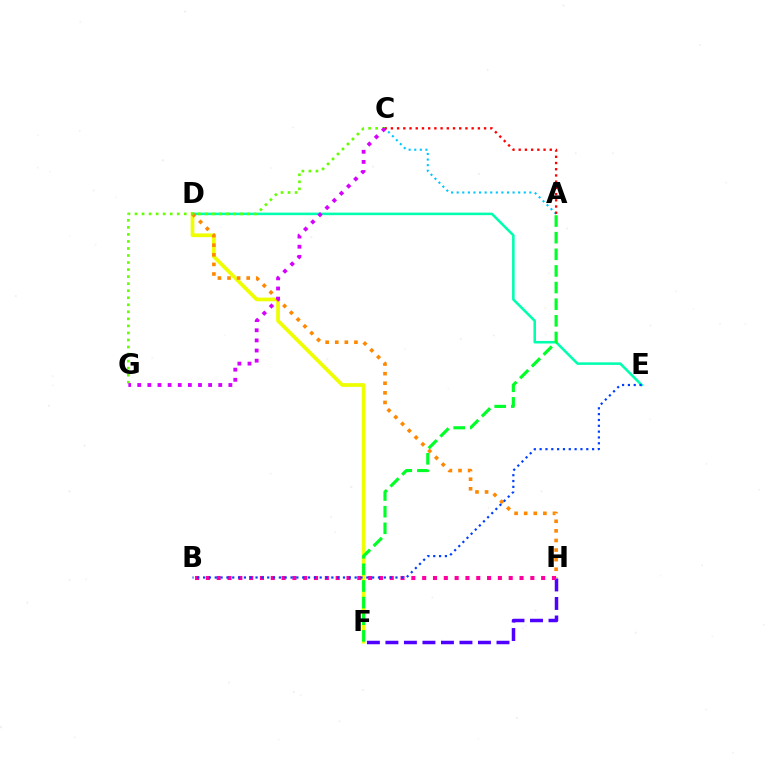{('D', 'F'): [{'color': '#eeff00', 'line_style': 'solid', 'thickness': 2.67}], ('A', 'C'): [{'color': '#00c7ff', 'line_style': 'dotted', 'thickness': 1.52}, {'color': '#ff0000', 'line_style': 'dotted', 'thickness': 1.69}], ('D', 'E'): [{'color': '#00ffaf', 'line_style': 'solid', 'thickness': 1.84}], ('F', 'H'): [{'color': '#4f00ff', 'line_style': 'dashed', 'thickness': 2.51}], ('D', 'H'): [{'color': '#ff8800', 'line_style': 'dotted', 'thickness': 2.61}], ('B', 'H'): [{'color': '#ff00a0', 'line_style': 'dotted', 'thickness': 2.94}], ('A', 'F'): [{'color': '#00ff27', 'line_style': 'dashed', 'thickness': 2.26}], ('B', 'E'): [{'color': '#003fff', 'line_style': 'dotted', 'thickness': 1.58}], ('C', 'G'): [{'color': '#66ff00', 'line_style': 'dotted', 'thickness': 1.91}, {'color': '#d600ff', 'line_style': 'dotted', 'thickness': 2.75}]}